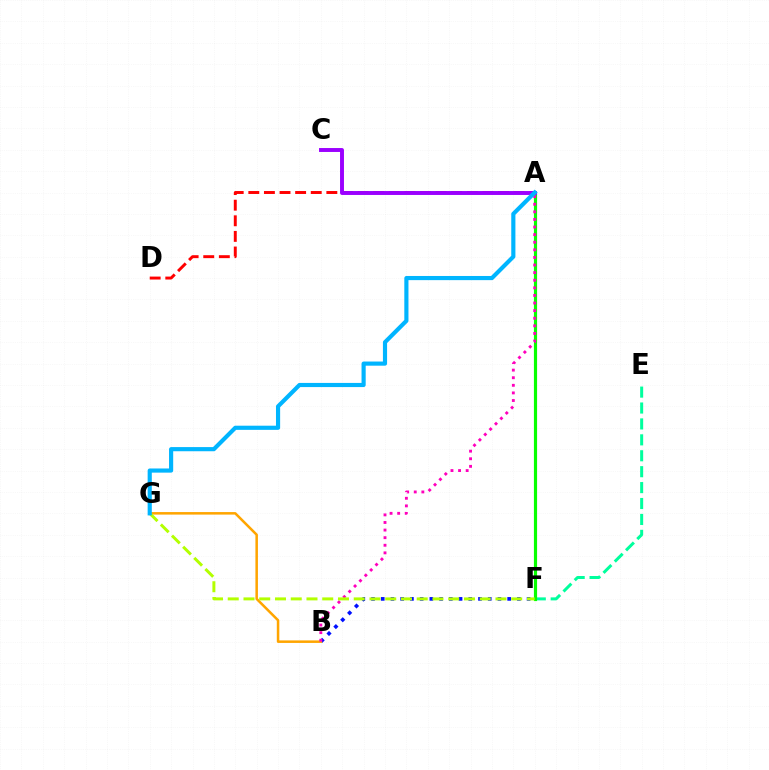{('E', 'F'): [{'color': '#00ff9d', 'line_style': 'dashed', 'thickness': 2.16}], ('B', 'F'): [{'color': '#0010ff', 'line_style': 'dotted', 'thickness': 2.64}], ('A', 'D'): [{'color': '#ff0000', 'line_style': 'dashed', 'thickness': 2.12}], ('A', 'F'): [{'color': '#08ff00', 'line_style': 'solid', 'thickness': 2.29}], ('B', 'G'): [{'color': '#ffa500', 'line_style': 'solid', 'thickness': 1.82}], ('A', 'B'): [{'color': '#ff00bd', 'line_style': 'dotted', 'thickness': 2.06}], ('A', 'C'): [{'color': '#9b00ff', 'line_style': 'solid', 'thickness': 2.82}], ('F', 'G'): [{'color': '#b3ff00', 'line_style': 'dashed', 'thickness': 2.14}], ('A', 'G'): [{'color': '#00b5ff', 'line_style': 'solid', 'thickness': 2.99}]}